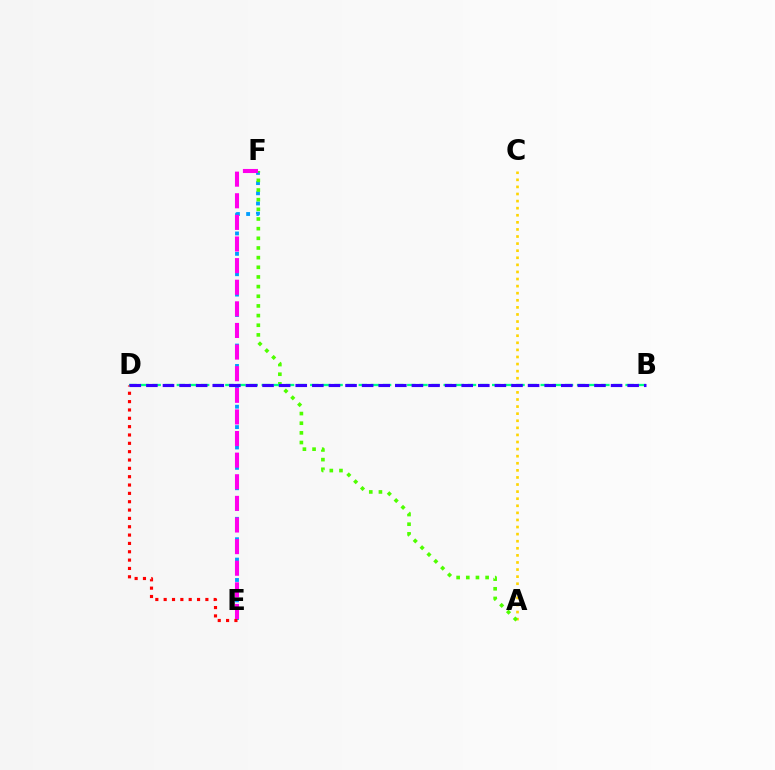{('E', 'F'): [{'color': '#009eff', 'line_style': 'dotted', 'thickness': 2.77}, {'color': '#ff00ed', 'line_style': 'dashed', 'thickness': 2.94}], ('A', 'C'): [{'color': '#ffd500', 'line_style': 'dotted', 'thickness': 1.93}], ('A', 'F'): [{'color': '#4fff00', 'line_style': 'dotted', 'thickness': 2.62}], ('B', 'D'): [{'color': '#00ff86', 'line_style': 'dashed', 'thickness': 1.65}, {'color': '#3700ff', 'line_style': 'dashed', 'thickness': 2.25}], ('D', 'E'): [{'color': '#ff0000', 'line_style': 'dotted', 'thickness': 2.27}]}